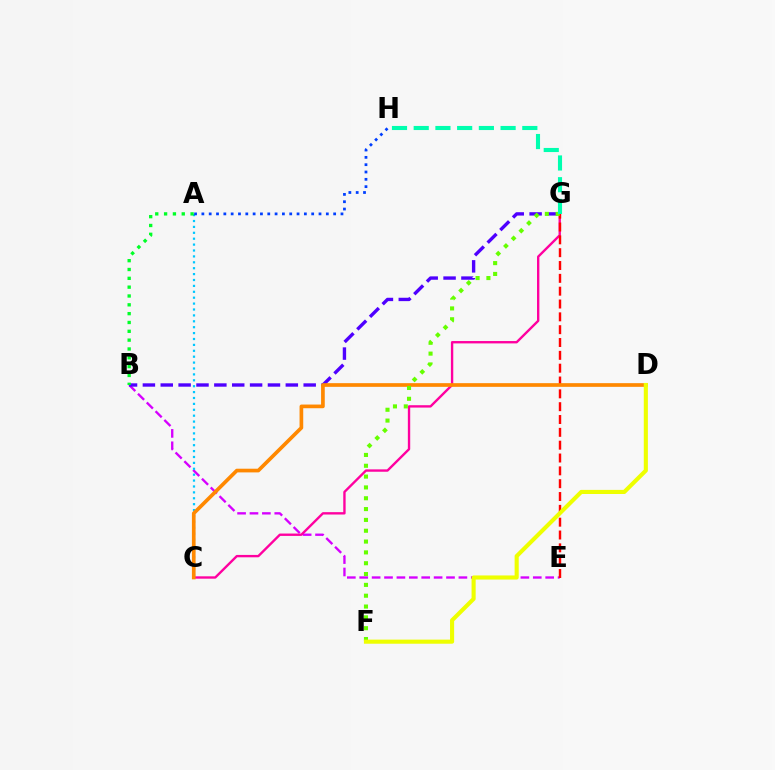{('B', 'E'): [{'color': '#d600ff', 'line_style': 'dashed', 'thickness': 1.68}], ('C', 'G'): [{'color': '#ff00a0', 'line_style': 'solid', 'thickness': 1.71}], ('A', 'C'): [{'color': '#00c7ff', 'line_style': 'dotted', 'thickness': 1.6}], ('B', 'G'): [{'color': '#4f00ff', 'line_style': 'dashed', 'thickness': 2.43}], ('E', 'G'): [{'color': '#ff0000', 'line_style': 'dashed', 'thickness': 1.74}], ('C', 'D'): [{'color': '#ff8800', 'line_style': 'solid', 'thickness': 2.65}], ('A', 'H'): [{'color': '#003fff', 'line_style': 'dotted', 'thickness': 1.99}], ('A', 'B'): [{'color': '#00ff27', 'line_style': 'dotted', 'thickness': 2.4}], ('F', 'G'): [{'color': '#66ff00', 'line_style': 'dotted', 'thickness': 2.94}], ('G', 'H'): [{'color': '#00ffaf', 'line_style': 'dashed', 'thickness': 2.95}], ('D', 'F'): [{'color': '#eeff00', 'line_style': 'solid', 'thickness': 2.95}]}